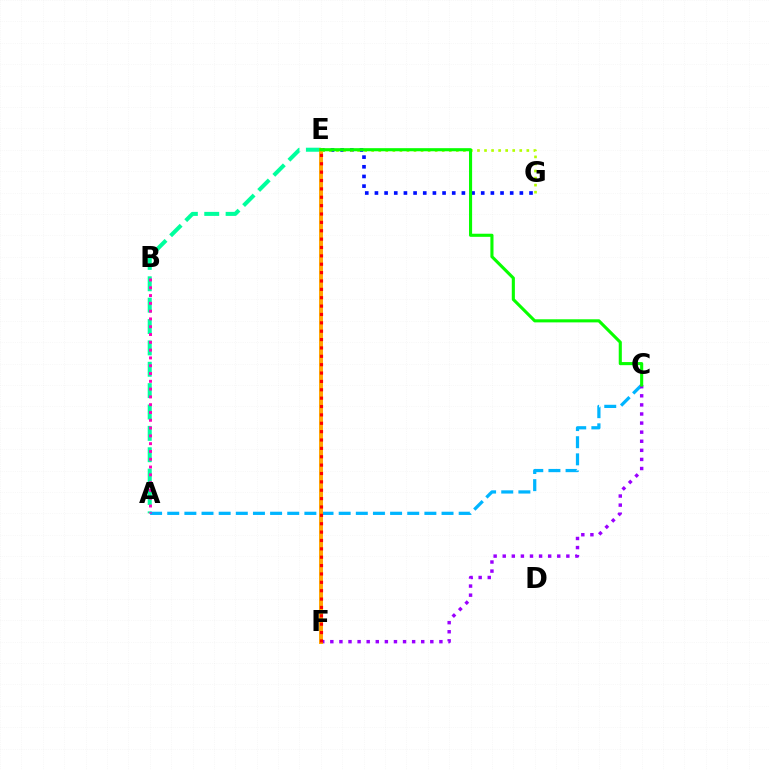{('E', 'G'): [{'color': '#0010ff', 'line_style': 'dotted', 'thickness': 2.62}, {'color': '#b3ff00', 'line_style': 'dotted', 'thickness': 1.92}], ('A', 'E'): [{'color': '#00ff9d', 'line_style': 'dashed', 'thickness': 2.9}], ('A', 'C'): [{'color': '#00b5ff', 'line_style': 'dashed', 'thickness': 2.33}], ('C', 'F'): [{'color': '#9b00ff', 'line_style': 'dotted', 'thickness': 2.47}], ('E', 'F'): [{'color': '#ffa500', 'line_style': 'solid', 'thickness': 2.85}, {'color': '#ff0000', 'line_style': 'dotted', 'thickness': 2.27}], ('A', 'B'): [{'color': '#ff00bd', 'line_style': 'dotted', 'thickness': 2.12}], ('C', 'E'): [{'color': '#08ff00', 'line_style': 'solid', 'thickness': 2.23}]}